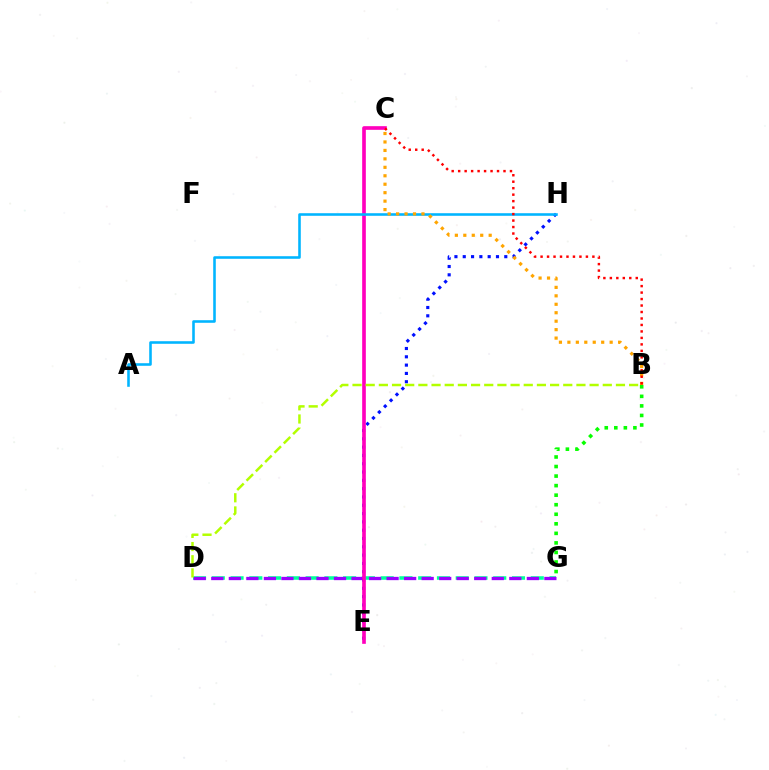{('D', 'G'): [{'color': '#00ff9d', 'line_style': 'dashed', 'thickness': 2.55}, {'color': '#9b00ff', 'line_style': 'dashed', 'thickness': 2.38}], ('E', 'H'): [{'color': '#0010ff', 'line_style': 'dotted', 'thickness': 2.26}], ('C', 'E'): [{'color': '#ff00bd', 'line_style': 'solid', 'thickness': 2.63}], ('A', 'H'): [{'color': '#00b5ff', 'line_style': 'solid', 'thickness': 1.86}], ('B', 'D'): [{'color': '#b3ff00', 'line_style': 'dashed', 'thickness': 1.79}], ('B', 'G'): [{'color': '#08ff00', 'line_style': 'dotted', 'thickness': 2.59}], ('B', 'C'): [{'color': '#ffa500', 'line_style': 'dotted', 'thickness': 2.3}, {'color': '#ff0000', 'line_style': 'dotted', 'thickness': 1.76}]}